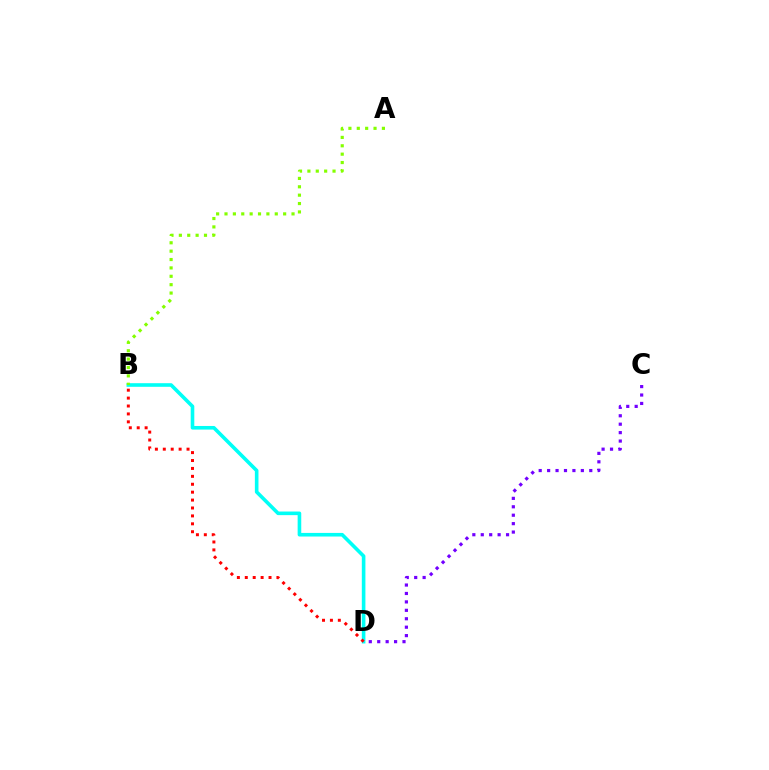{('B', 'D'): [{'color': '#00fff6', 'line_style': 'solid', 'thickness': 2.6}, {'color': '#ff0000', 'line_style': 'dotted', 'thickness': 2.15}], ('A', 'B'): [{'color': '#84ff00', 'line_style': 'dotted', 'thickness': 2.28}], ('C', 'D'): [{'color': '#7200ff', 'line_style': 'dotted', 'thickness': 2.29}]}